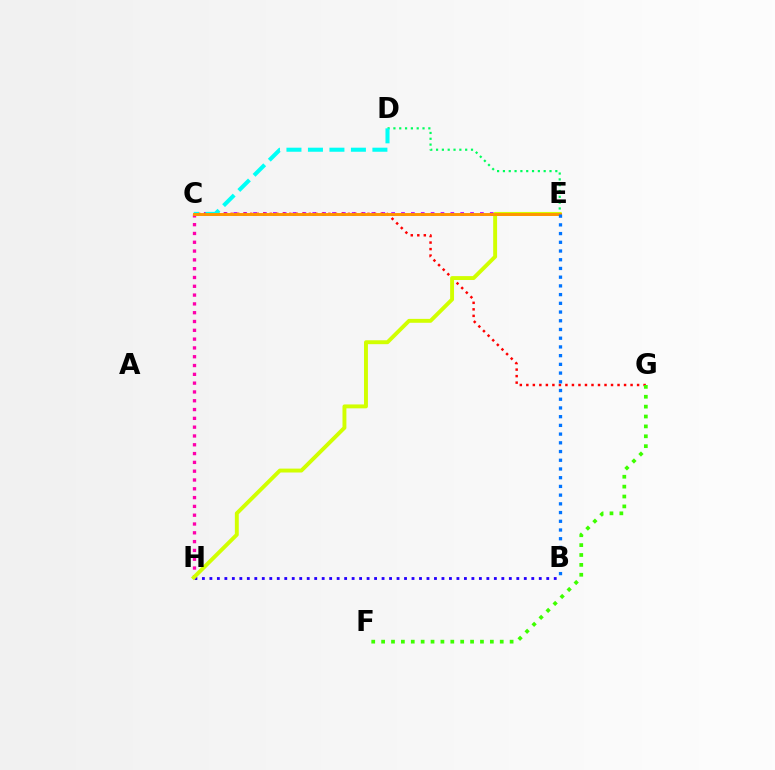{('B', 'H'): [{'color': '#2500ff', 'line_style': 'dotted', 'thickness': 2.03}], ('C', 'H'): [{'color': '#ff00ac', 'line_style': 'dotted', 'thickness': 2.39}], ('C', 'E'): [{'color': '#b900ff', 'line_style': 'dotted', 'thickness': 2.68}, {'color': '#ff9400', 'line_style': 'solid', 'thickness': 2.12}], ('D', 'E'): [{'color': '#00ff5c', 'line_style': 'dotted', 'thickness': 1.58}], ('C', 'G'): [{'color': '#ff0000', 'line_style': 'dotted', 'thickness': 1.77}], ('C', 'D'): [{'color': '#00fff6', 'line_style': 'dashed', 'thickness': 2.92}], ('E', 'H'): [{'color': '#d1ff00', 'line_style': 'solid', 'thickness': 2.81}], ('F', 'G'): [{'color': '#3dff00', 'line_style': 'dotted', 'thickness': 2.69}], ('B', 'E'): [{'color': '#0074ff', 'line_style': 'dotted', 'thickness': 2.37}]}